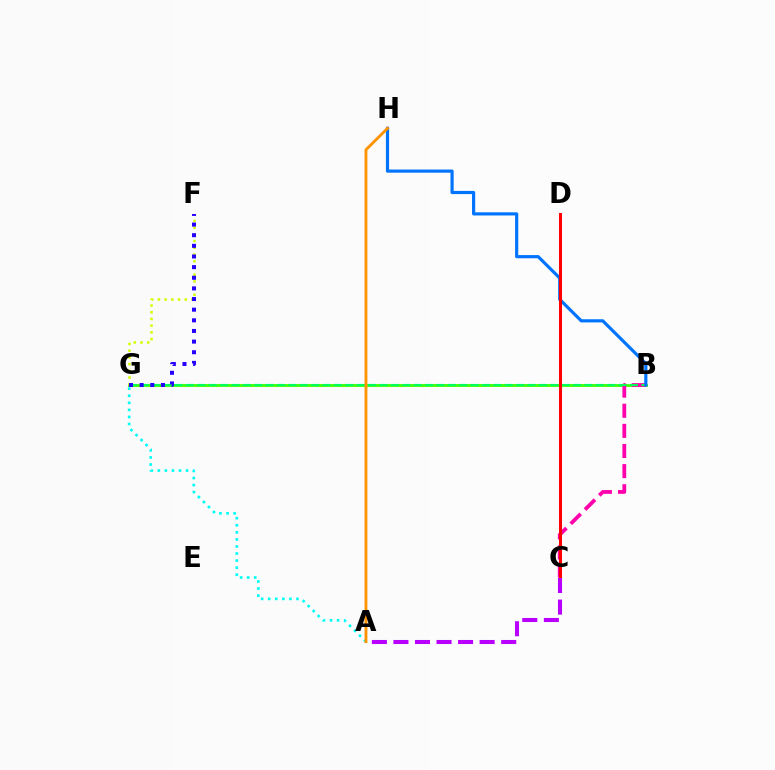{('B', 'G'): [{'color': '#3dff00', 'line_style': 'solid', 'thickness': 2.02}, {'color': '#00ff5c', 'line_style': 'dashed', 'thickness': 1.55}], ('A', 'G'): [{'color': '#00fff6', 'line_style': 'dotted', 'thickness': 1.92}], ('B', 'C'): [{'color': '#ff00ac', 'line_style': 'dashed', 'thickness': 2.73}], ('F', 'G'): [{'color': '#d1ff00', 'line_style': 'dotted', 'thickness': 1.82}, {'color': '#2500ff', 'line_style': 'dotted', 'thickness': 2.89}], ('B', 'H'): [{'color': '#0074ff', 'line_style': 'solid', 'thickness': 2.28}], ('C', 'D'): [{'color': '#ff0000', 'line_style': 'solid', 'thickness': 2.19}], ('A', 'H'): [{'color': '#ff9400', 'line_style': 'solid', 'thickness': 2.06}], ('A', 'C'): [{'color': '#b900ff', 'line_style': 'dashed', 'thickness': 2.93}]}